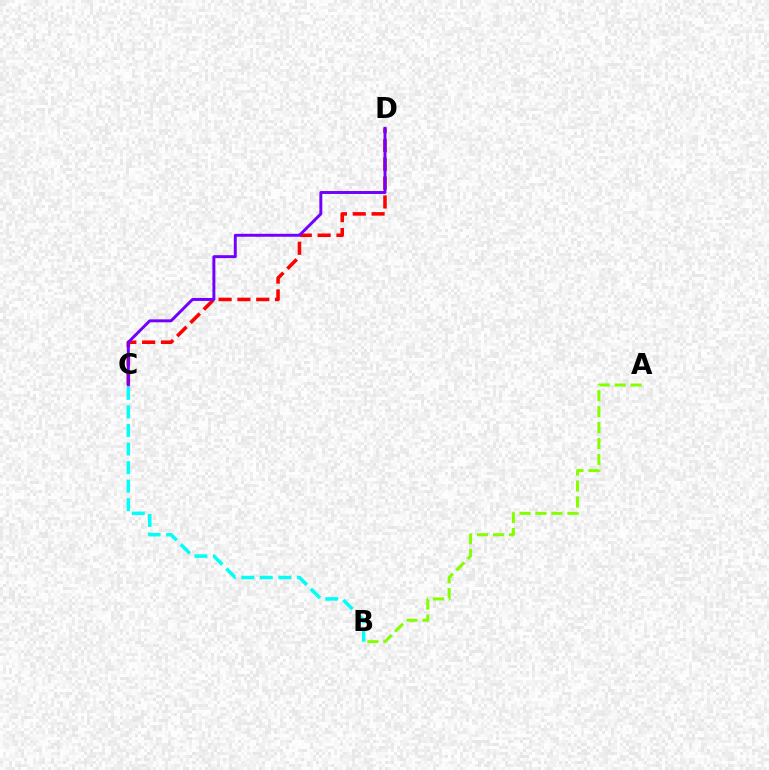{('C', 'D'): [{'color': '#ff0000', 'line_style': 'dashed', 'thickness': 2.56}, {'color': '#7200ff', 'line_style': 'solid', 'thickness': 2.12}], ('A', 'B'): [{'color': '#84ff00', 'line_style': 'dashed', 'thickness': 2.17}], ('B', 'C'): [{'color': '#00fff6', 'line_style': 'dashed', 'thickness': 2.52}]}